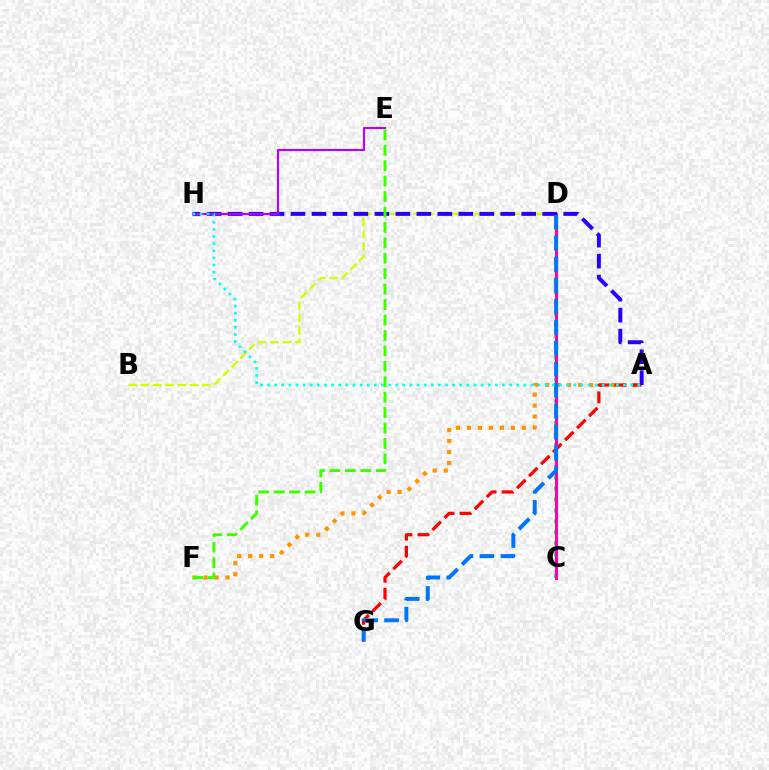{('A', 'F'): [{'color': '#ff9400', 'line_style': 'dotted', 'thickness': 2.99}], ('B', 'D'): [{'color': '#d1ff00', 'line_style': 'dashed', 'thickness': 1.67}], ('A', 'G'): [{'color': '#ff0000', 'line_style': 'dashed', 'thickness': 2.31}], ('C', 'D'): [{'color': '#00ff5c', 'line_style': 'dotted', 'thickness': 2.97}, {'color': '#ff00ac', 'line_style': 'solid', 'thickness': 2.2}], ('A', 'H'): [{'color': '#2500ff', 'line_style': 'dashed', 'thickness': 2.85}, {'color': '#00fff6', 'line_style': 'dotted', 'thickness': 1.93}], ('D', 'G'): [{'color': '#0074ff', 'line_style': 'dashed', 'thickness': 2.85}], ('E', 'H'): [{'color': '#b900ff', 'line_style': 'solid', 'thickness': 1.54}], ('E', 'F'): [{'color': '#3dff00', 'line_style': 'dashed', 'thickness': 2.1}]}